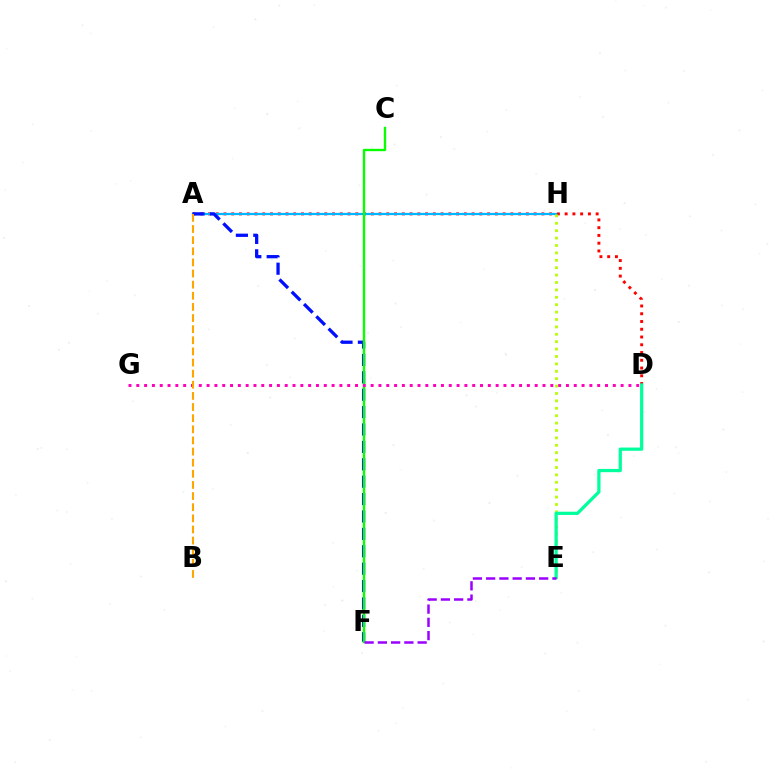{('A', 'D'): [{'color': '#ff0000', 'line_style': 'dotted', 'thickness': 2.11}], ('A', 'H'): [{'color': '#00b5ff', 'line_style': 'solid', 'thickness': 1.61}], ('A', 'F'): [{'color': '#0010ff', 'line_style': 'dashed', 'thickness': 2.36}], ('C', 'F'): [{'color': '#08ff00', 'line_style': 'solid', 'thickness': 1.7}], ('D', 'G'): [{'color': '#ff00bd', 'line_style': 'dotted', 'thickness': 2.12}], ('E', 'H'): [{'color': '#b3ff00', 'line_style': 'dotted', 'thickness': 2.01}], ('D', 'E'): [{'color': '#00ff9d', 'line_style': 'solid', 'thickness': 2.33}], ('A', 'B'): [{'color': '#ffa500', 'line_style': 'dashed', 'thickness': 1.51}], ('E', 'F'): [{'color': '#9b00ff', 'line_style': 'dashed', 'thickness': 1.8}]}